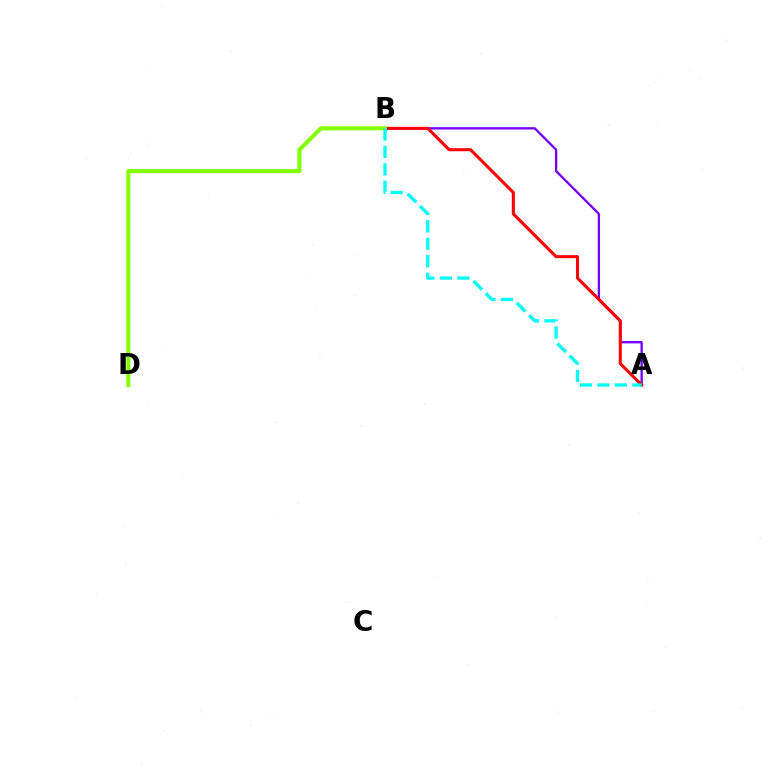{('A', 'B'): [{'color': '#7200ff', 'line_style': 'solid', 'thickness': 1.67}, {'color': '#ff0000', 'line_style': 'solid', 'thickness': 2.19}, {'color': '#00fff6', 'line_style': 'dashed', 'thickness': 2.37}], ('B', 'D'): [{'color': '#84ff00', 'line_style': 'solid', 'thickness': 2.93}]}